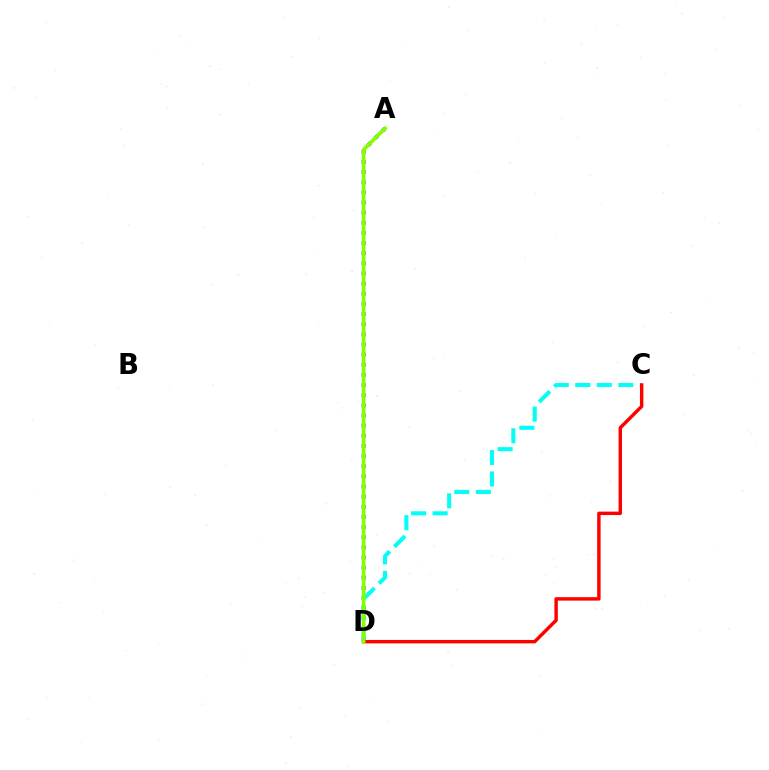{('A', 'D'): [{'color': '#7200ff', 'line_style': 'dotted', 'thickness': 2.76}, {'color': '#84ff00', 'line_style': 'solid', 'thickness': 2.67}], ('C', 'D'): [{'color': '#00fff6', 'line_style': 'dashed', 'thickness': 2.93}, {'color': '#ff0000', 'line_style': 'solid', 'thickness': 2.47}]}